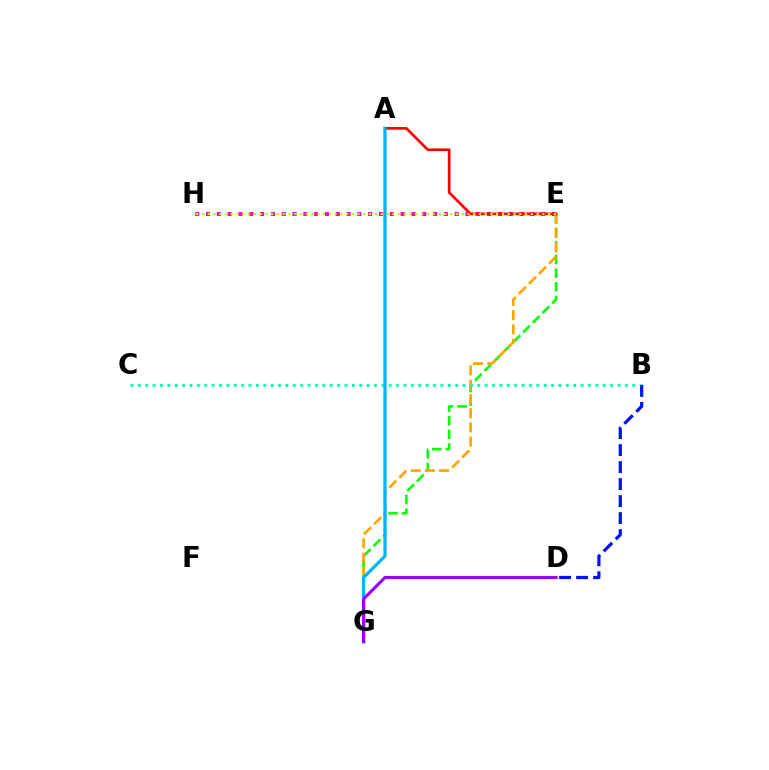{('E', 'G'): [{'color': '#08ff00', 'line_style': 'dashed', 'thickness': 1.85}, {'color': '#ffa500', 'line_style': 'dashed', 'thickness': 1.94}], ('E', 'H'): [{'color': '#ff00bd', 'line_style': 'dotted', 'thickness': 2.94}, {'color': '#b3ff00', 'line_style': 'dotted', 'thickness': 1.57}], ('B', 'C'): [{'color': '#00ff9d', 'line_style': 'dotted', 'thickness': 2.0}], ('A', 'E'): [{'color': '#ff0000', 'line_style': 'solid', 'thickness': 1.93}], ('B', 'D'): [{'color': '#0010ff', 'line_style': 'dashed', 'thickness': 2.31}], ('A', 'G'): [{'color': '#00b5ff', 'line_style': 'solid', 'thickness': 2.34}], ('D', 'G'): [{'color': '#9b00ff', 'line_style': 'solid', 'thickness': 2.24}]}